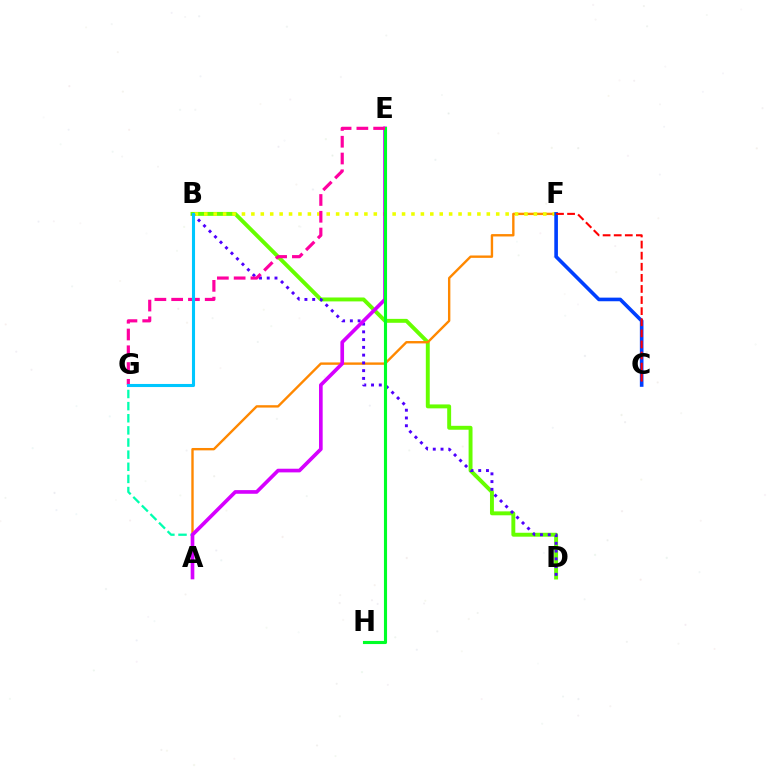{('B', 'D'): [{'color': '#66ff00', 'line_style': 'solid', 'thickness': 2.82}, {'color': '#4f00ff', 'line_style': 'dotted', 'thickness': 2.11}], ('A', 'F'): [{'color': '#ff8800', 'line_style': 'solid', 'thickness': 1.71}], ('A', 'G'): [{'color': '#00ffaf', 'line_style': 'dashed', 'thickness': 1.65}], ('B', 'F'): [{'color': '#eeff00', 'line_style': 'dotted', 'thickness': 2.56}], ('A', 'E'): [{'color': '#d600ff', 'line_style': 'solid', 'thickness': 2.64}], ('E', 'H'): [{'color': '#00ff27', 'line_style': 'solid', 'thickness': 2.24}], ('E', 'G'): [{'color': '#ff00a0', 'line_style': 'dashed', 'thickness': 2.28}], ('C', 'F'): [{'color': '#003fff', 'line_style': 'solid', 'thickness': 2.61}, {'color': '#ff0000', 'line_style': 'dashed', 'thickness': 1.51}], ('B', 'G'): [{'color': '#00c7ff', 'line_style': 'solid', 'thickness': 2.21}]}